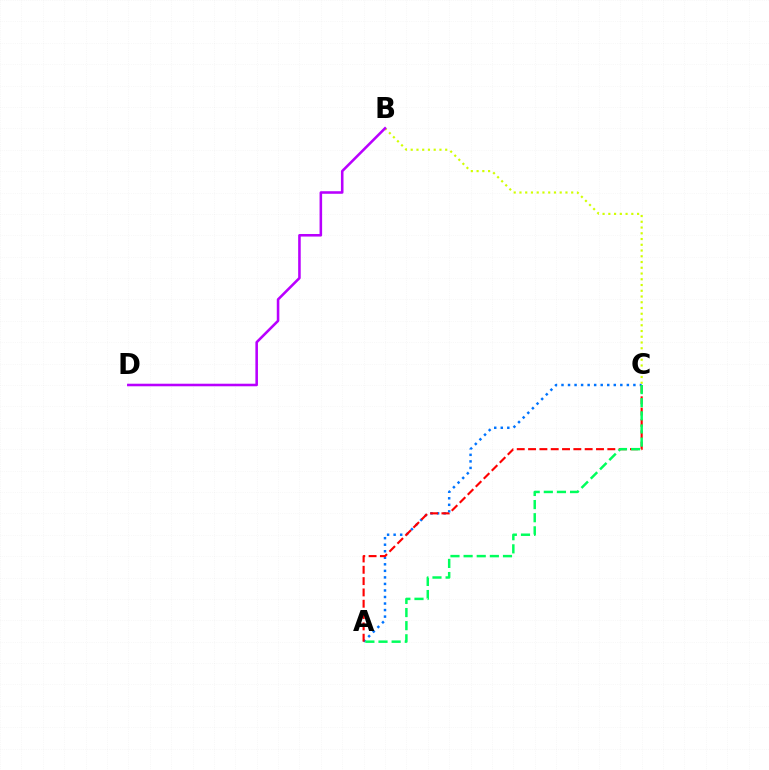{('A', 'C'): [{'color': '#0074ff', 'line_style': 'dotted', 'thickness': 1.78}, {'color': '#ff0000', 'line_style': 'dashed', 'thickness': 1.54}, {'color': '#00ff5c', 'line_style': 'dashed', 'thickness': 1.78}], ('B', 'C'): [{'color': '#d1ff00', 'line_style': 'dotted', 'thickness': 1.56}], ('B', 'D'): [{'color': '#b900ff', 'line_style': 'solid', 'thickness': 1.85}]}